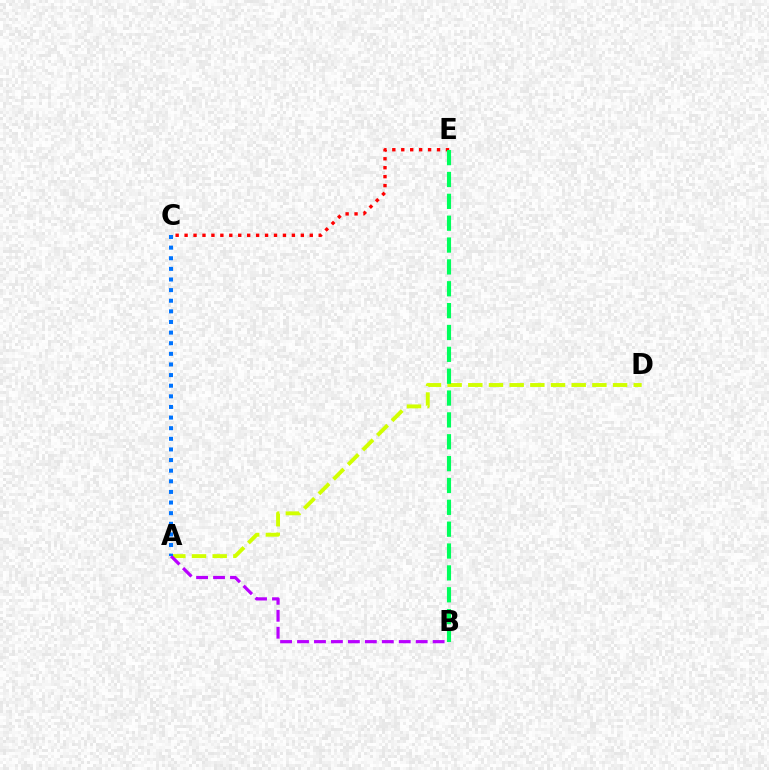{('A', 'D'): [{'color': '#d1ff00', 'line_style': 'dashed', 'thickness': 2.81}], ('A', 'B'): [{'color': '#b900ff', 'line_style': 'dashed', 'thickness': 2.3}], ('A', 'C'): [{'color': '#0074ff', 'line_style': 'dotted', 'thickness': 2.89}], ('C', 'E'): [{'color': '#ff0000', 'line_style': 'dotted', 'thickness': 2.43}], ('B', 'E'): [{'color': '#00ff5c', 'line_style': 'dashed', 'thickness': 2.97}]}